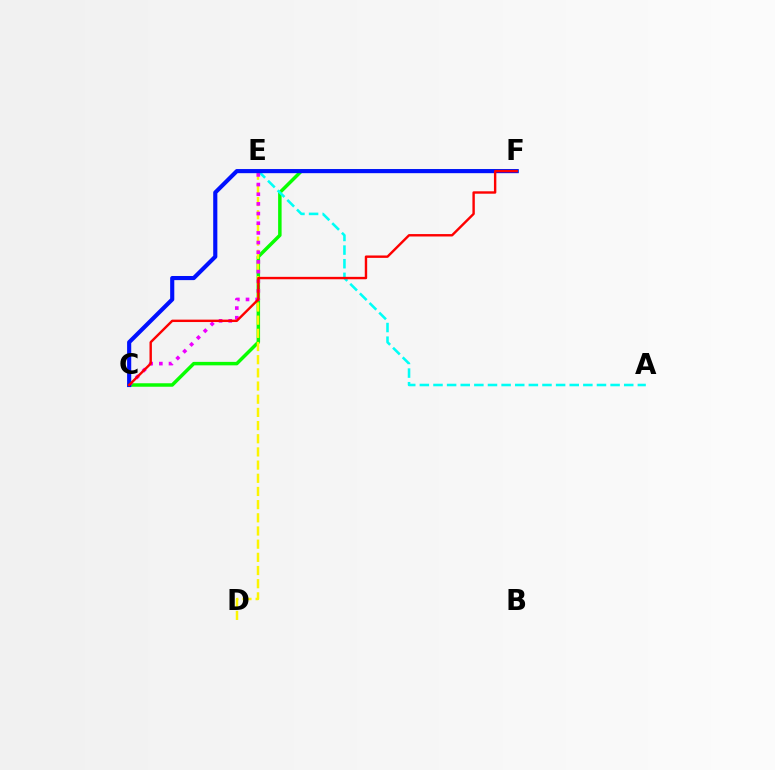{('C', 'F'): [{'color': '#08ff00', 'line_style': 'solid', 'thickness': 2.5}, {'color': '#0010ff', 'line_style': 'solid', 'thickness': 2.97}, {'color': '#ff0000', 'line_style': 'solid', 'thickness': 1.73}], ('A', 'E'): [{'color': '#00fff6', 'line_style': 'dashed', 'thickness': 1.85}], ('D', 'E'): [{'color': '#fcf500', 'line_style': 'dashed', 'thickness': 1.79}], ('C', 'E'): [{'color': '#ee00ff', 'line_style': 'dotted', 'thickness': 2.63}]}